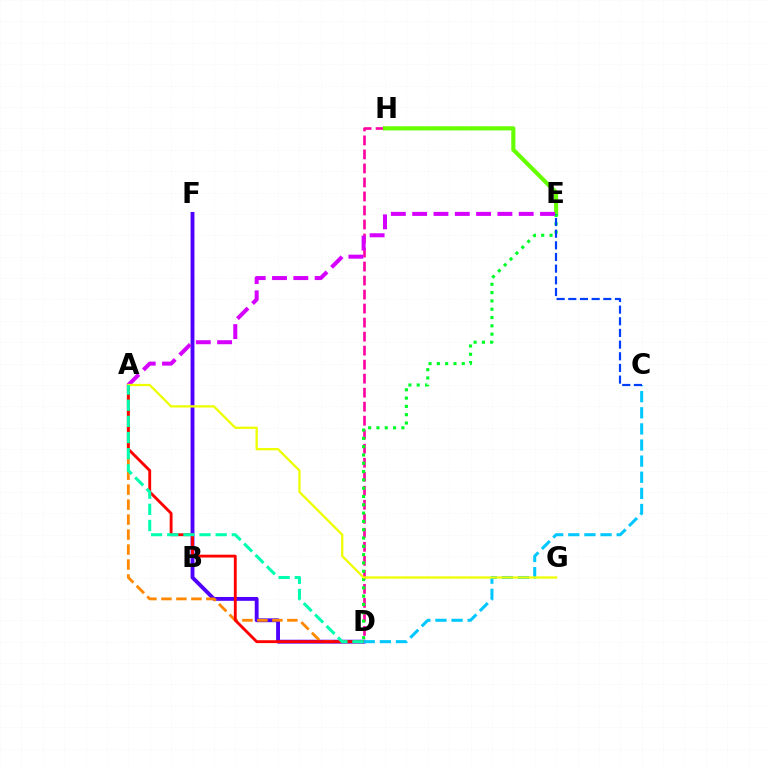{('D', 'F'): [{'color': '#4f00ff', 'line_style': 'solid', 'thickness': 2.77}], ('D', 'H'): [{'color': '#ff00a0', 'line_style': 'dashed', 'thickness': 1.9}], ('A', 'D'): [{'color': '#ff8800', 'line_style': 'dashed', 'thickness': 2.03}, {'color': '#ff0000', 'line_style': 'solid', 'thickness': 2.06}, {'color': '#00ffaf', 'line_style': 'dashed', 'thickness': 2.19}], ('C', 'D'): [{'color': '#00c7ff', 'line_style': 'dashed', 'thickness': 2.19}], ('E', 'H'): [{'color': '#66ff00', 'line_style': 'solid', 'thickness': 2.97}], ('D', 'E'): [{'color': '#00ff27', 'line_style': 'dotted', 'thickness': 2.26}], ('C', 'E'): [{'color': '#003fff', 'line_style': 'dashed', 'thickness': 1.58}], ('A', 'E'): [{'color': '#d600ff', 'line_style': 'dashed', 'thickness': 2.89}], ('A', 'G'): [{'color': '#eeff00', 'line_style': 'solid', 'thickness': 1.64}]}